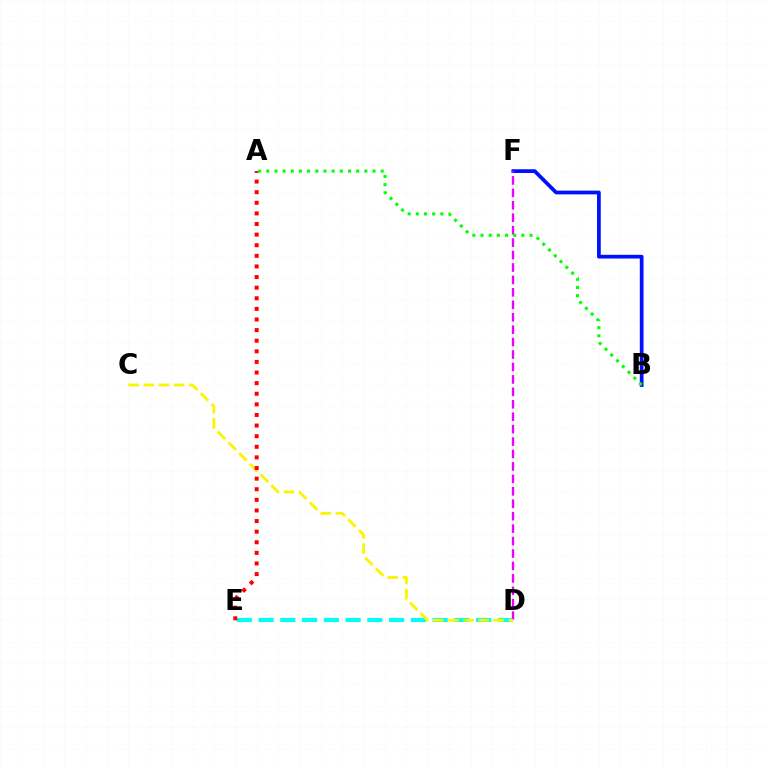{('D', 'E'): [{'color': '#00fff6', 'line_style': 'dashed', 'thickness': 2.96}], ('B', 'F'): [{'color': '#0010ff', 'line_style': 'solid', 'thickness': 2.69}], ('D', 'F'): [{'color': '#ee00ff', 'line_style': 'dashed', 'thickness': 1.69}], ('C', 'D'): [{'color': '#fcf500', 'line_style': 'dashed', 'thickness': 2.06}], ('A', 'E'): [{'color': '#ff0000', 'line_style': 'dotted', 'thickness': 2.88}], ('A', 'B'): [{'color': '#08ff00', 'line_style': 'dotted', 'thickness': 2.22}]}